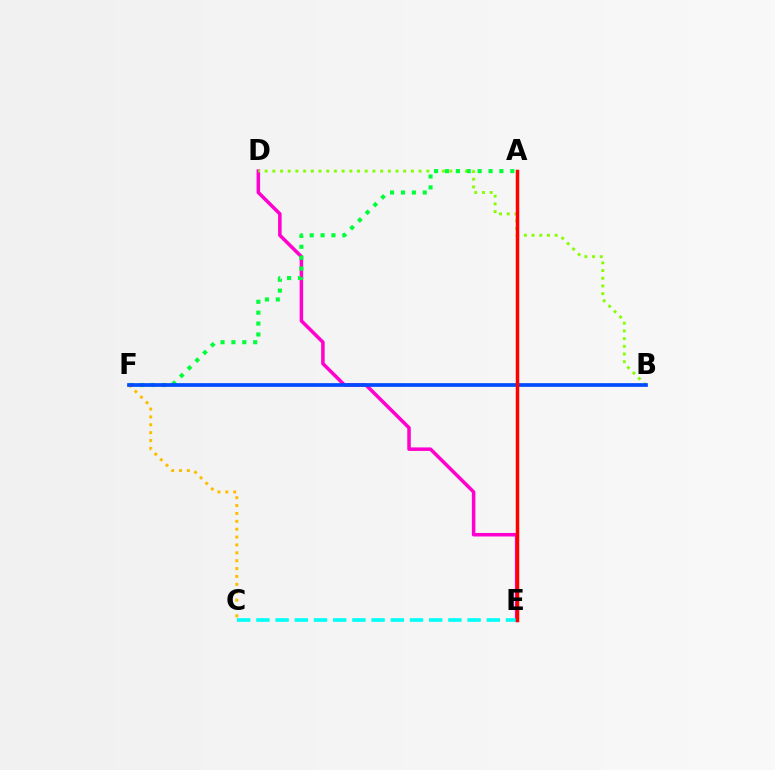{('A', 'E'): [{'color': '#7200ff', 'line_style': 'solid', 'thickness': 2.16}, {'color': '#ff0000', 'line_style': 'solid', 'thickness': 2.52}], ('D', 'E'): [{'color': '#ff00cf', 'line_style': 'solid', 'thickness': 2.53}], ('B', 'D'): [{'color': '#84ff00', 'line_style': 'dotted', 'thickness': 2.09}], ('A', 'F'): [{'color': '#00ff39', 'line_style': 'dotted', 'thickness': 2.96}], ('C', 'E'): [{'color': '#00fff6', 'line_style': 'dashed', 'thickness': 2.61}], ('C', 'F'): [{'color': '#ffbd00', 'line_style': 'dotted', 'thickness': 2.14}], ('B', 'F'): [{'color': '#004bff', 'line_style': 'solid', 'thickness': 2.67}]}